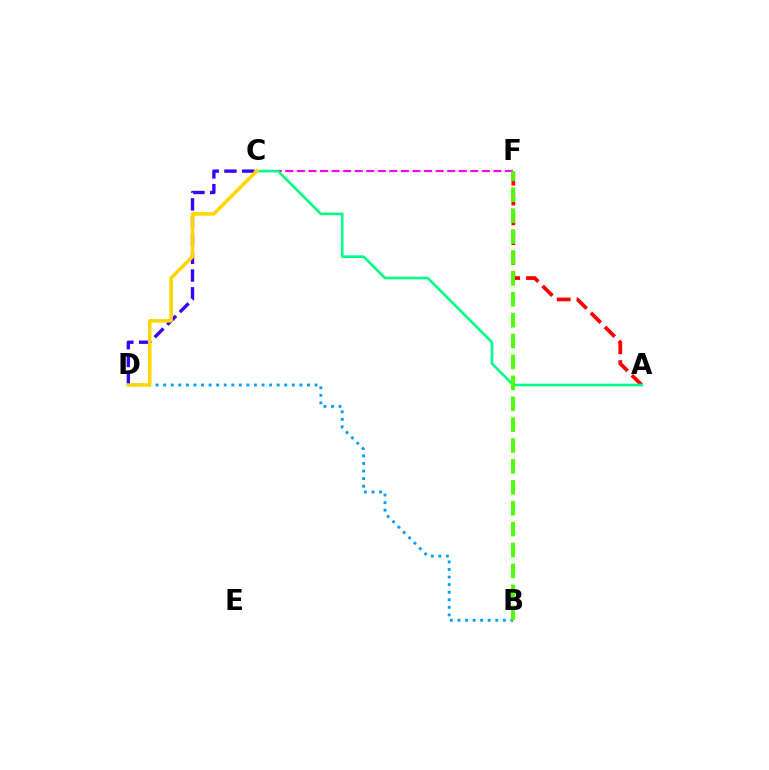{('B', 'D'): [{'color': '#009eff', 'line_style': 'dotted', 'thickness': 2.06}], ('C', 'D'): [{'color': '#3700ff', 'line_style': 'dashed', 'thickness': 2.42}, {'color': '#ffd500', 'line_style': 'solid', 'thickness': 2.54}], ('A', 'F'): [{'color': '#ff0000', 'line_style': 'dashed', 'thickness': 2.69}], ('C', 'F'): [{'color': '#ff00ed', 'line_style': 'dashed', 'thickness': 1.57}], ('A', 'C'): [{'color': '#00ff86', 'line_style': 'solid', 'thickness': 1.9}], ('B', 'F'): [{'color': '#4fff00', 'line_style': 'dashed', 'thickness': 2.84}]}